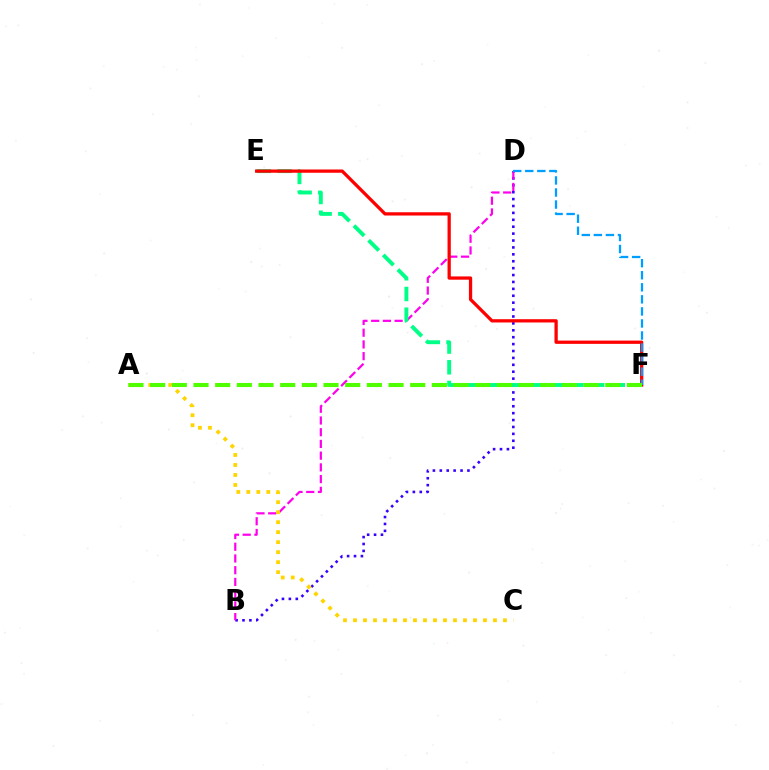{('B', 'D'): [{'color': '#3700ff', 'line_style': 'dotted', 'thickness': 1.88}, {'color': '#ff00ed', 'line_style': 'dashed', 'thickness': 1.59}], ('E', 'F'): [{'color': '#00ff86', 'line_style': 'dashed', 'thickness': 2.81}, {'color': '#ff0000', 'line_style': 'solid', 'thickness': 2.35}], ('A', 'C'): [{'color': '#ffd500', 'line_style': 'dotted', 'thickness': 2.72}], ('D', 'F'): [{'color': '#009eff', 'line_style': 'dashed', 'thickness': 1.64}], ('A', 'F'): [{'color': '#4fff00', 'line_style': 'dashed', 'thickness': 2.94}]}